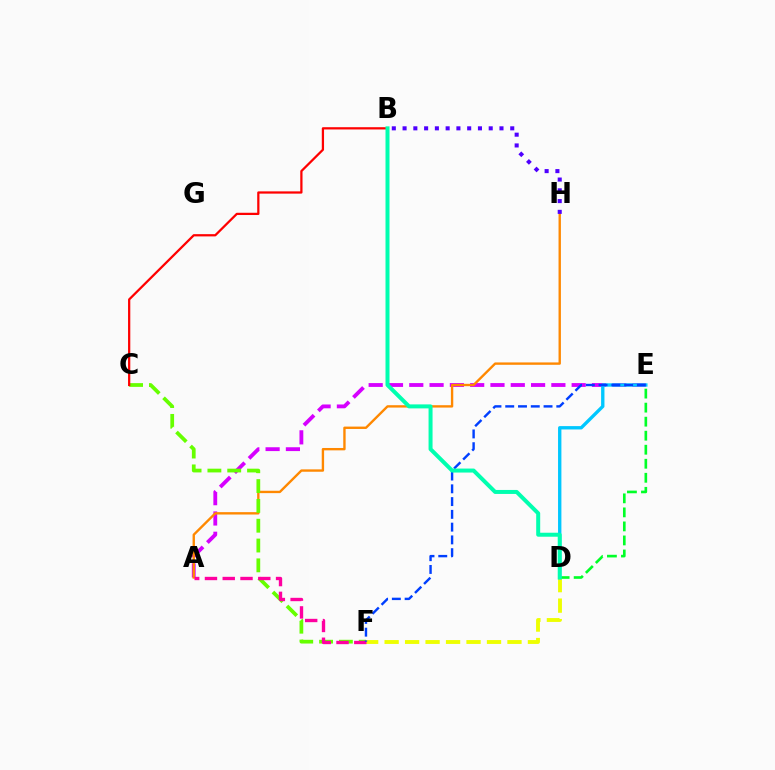{('A', 'E'): [{'color': '#d600ff', 'line_style': 'dashed', 'thickness': 2.76}], ('A', 'H'): [{'color': '#ff8800', 'line_style': 'solid', 'thickness': 1.71}], ('C', 'F'): [{'color': '#66ff00', 'line_style': 'dashed', 'thickness': 2.69}], ('D', 'F'): [{'color': '#eeff00', 'line_style': 'dashed', 'thickness': 2.78}], ('D', 'E'): [{'color': '#00ff27', 'line_style': 'dashed', 'thickness': 1.91}, {'color': '#00c7ff', 'line_style': 'solid', 'thickness': 2.42}], ('B', 'H'): [{'color': '#4f00ff', 'line_style': 'dotted', 'thickness': 2.93}], ('A', 'F'): [{'color': '#ff00a0', 'line_style': 'dashed', 'thickness': 2.42}], ('B', 'C'): [{'color': '#ff0000', 'line_style': 'solid', 'thickness': 1.62}], ('E', 'F'): [{'color': '#003fff', 'line_style': 'dashed', 'thickness': 1.73}], ('B', 'D'): [{'color': '#00ffaf', 'line_style': 'solid', 'thickness': 2.87}]}